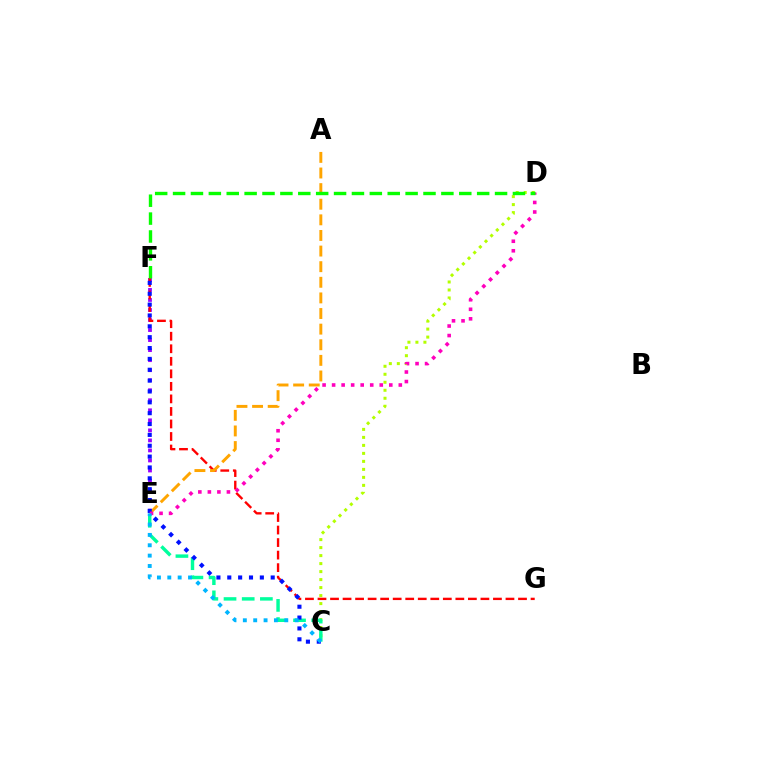{('C', 'D'): [{'color': '#b3ff00', 'line_style': 'dotted', 'thickness': 2.17}], ('E', 'F'): [{'color': '#9b00ff', 'line_style': 'dotted', 'thickness': 2.73}], ('C', 'E'): [{'color': '#00ff9d', 'line_style': 'dashed', 'thickness': 2.47}, {'color': '#00b5ff', 'line_style': 'dotted', 'thickness': 2.82}], ('F', 'G'): [{'color': '#ff0000', 'line_style': 'dashed', 'thickness': 1.7}], ('A', 'E'): [{'color': '#ffa500', 'line_style': 'dashed', 'thickness': 2.12}], ('C', 'F'): [{'color': '#0010ff', 'line_style': 'dotted', 'thickness': 2.95}], ('D', 'E'): [{'color': '#ff00bd', 'line_style': 'dotted', 'thickness': 2.59}], ('D', 'F'): [{'color': '#08ff00', 'line_style': 'dashed', 'thickness': 2.43}]}